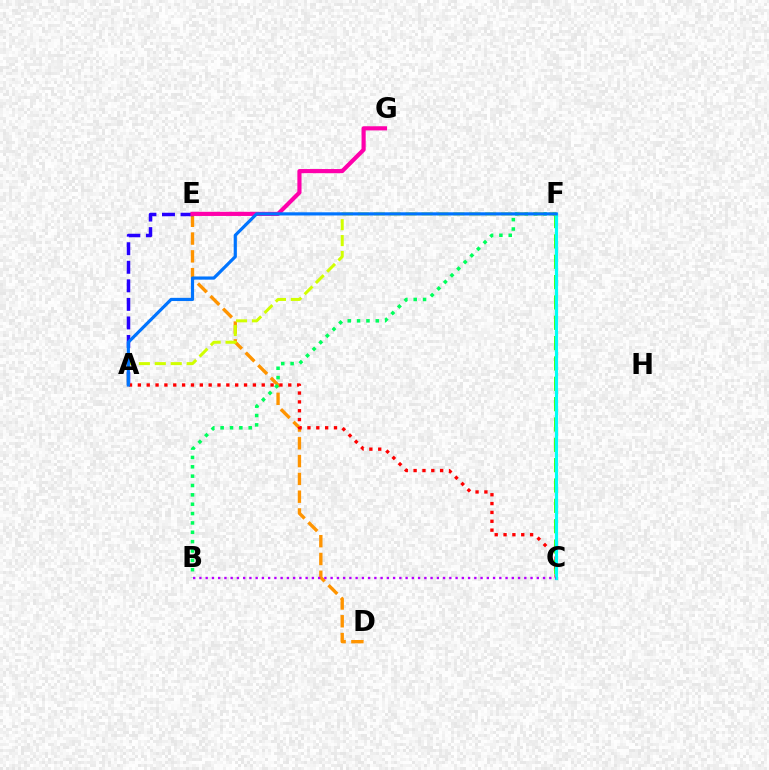{('D', 'E'): [{'color': '#ff9400', 'line_style': 'dashed', 'thickness': 2.42}], ('C', 'F'): [{'color': '#3dff00', 'line_style': 'dashed', 'thickness': 2.76}, {'color': '#00fff6', 'line_style': 'solid', 'thickness': 2.29}], ('A', 'E'): [{'color': '#2500ff', 'line_style': 'dashed', 'thickness': 2.52}], ('B', 'F'): [{'color': '#00ff5c', 'line_style': 'dotted', 'thickness': 2.54}], ('A', 'C'): [{'color': '#ff0000', 'line_style': 'dotted', 'thickness': 2.4}], ('E', 'G'): [{'color': '#ff00ac', 'line_style': 'solid', 'thickness': 2.98}], ('B', 'C'): [{'color': '#b900ff', 'line_style': 'dotted', 'thickness': 1.7}], ('A', 'F'): [{'color': '#d1ff00', 'line_style': 'dashed', 'thickness': 2.16}, {'color': '#0074ff', 'line_style': 'solid', 'thickness': 2.29}]}